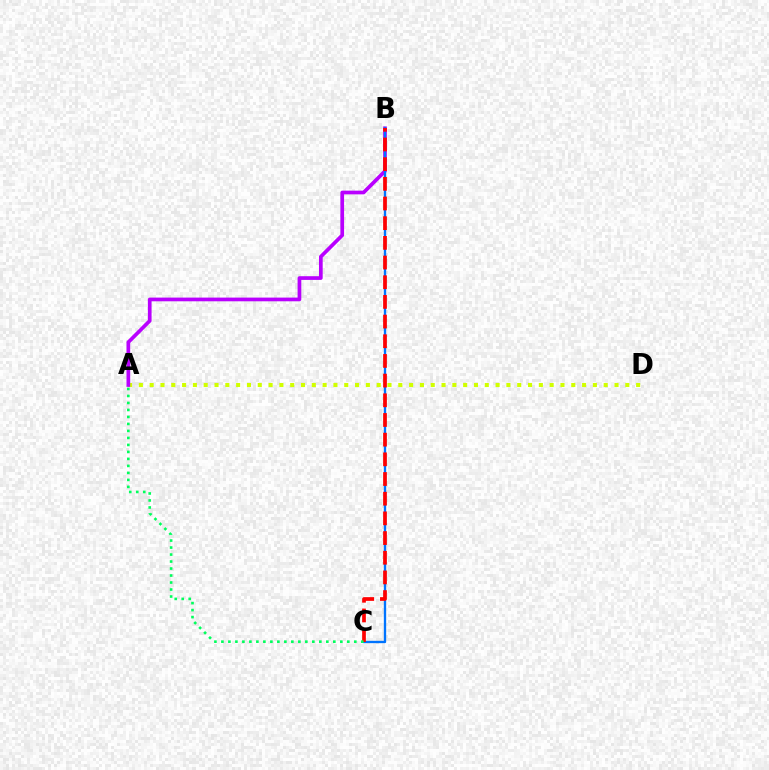{('A', 'D'): [{'color': '#d1ff00', 'line_style': 'dotted', 'thickness': 2.94}], ('A', 'B'): [{'color': '#b900ff', 'line_style': 'solid', 'thickness': 2.67}], ('B', 'C'): [{'color': '#0074ff', 'line_style': 'solid', 'thickness': 1.68}, {'color': '#ff0000', 'line_style': 'dashed', 'thickness': 2.67}], ('A', 'C'): [{'color': '#00ff5c', 'line_style': 'dotted', 'thickness': 1.9}]}